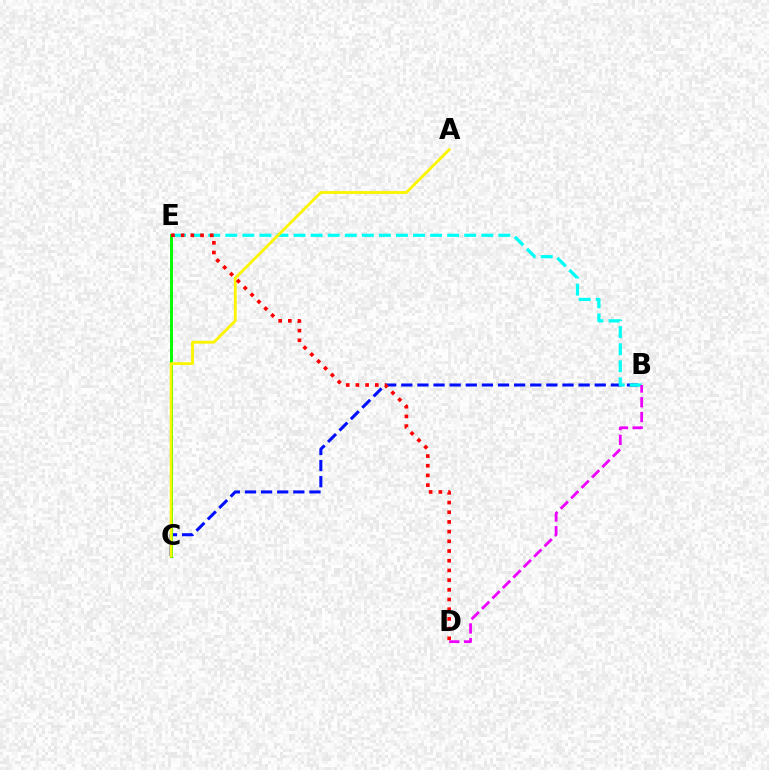{('B', 'C'): [{'color': '#0010ff', 'line_style': 'dashed', 'thickness': 2.19}], ('C', 'E'): [{'color': '#08ff00', 'line_style': 'solid', 'thickness': 2.14}], ('B', 'E'): [{'color': '#00fff6', 'line_style': 'dashed', 'thickness': 2.32}], ('A', 'C'): [{'color': '#fcf500', 'line_style': 'solid', 'thickness': 2.04}], ('B', 'D'): [{'color': '#ee00ff', 'line_style': 'dashed', 'thickness': 2.0}], ('D', 'E'): [{'color': '#ff0000', 'line_style': 'dotted', 'thickness': 2.63}]}